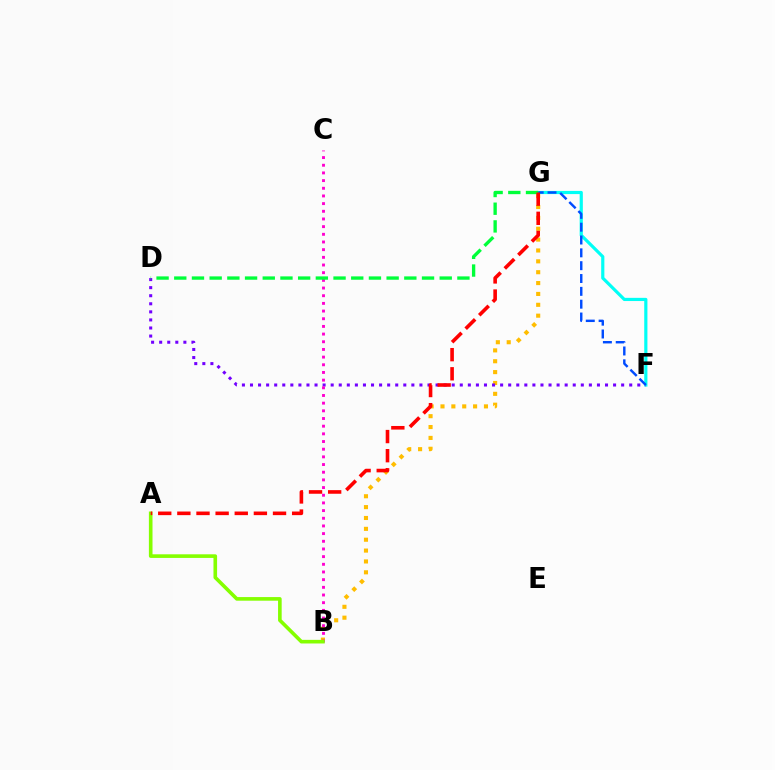{('F', 'G'): [{'color': '#00fff6', 'line_style': 'solid', 'thickness': 2.29}, {'color': '#004bff', 'line_style': 'dashed', 'thickness': 1.74}], ('B', 'G'): [{'color': '#ffbd00', 'line_style': 'dotted', 'thickness': 2.95}], ('D', 'F'): [{'color': '#7200ff', 'line_style': 'dotted', 'thickness': 2.19}], ('B', 'C'): [{'color': '#ff00cf', 'line_style': 'dotted', 'thickness': 2.09}], ('A', 'B'): [{'color': '#84ff00', 'line_style': 'solid', 'thickness': 2.61}], ('D', 'G'): [{'color': '#00ff39', 'line_style': 'dashed', 'thickness': 2.4}], ('A', 'G'): [{'color': '#ff0000', 'line_style': 'dashed', 'thickness': 2.6}]}